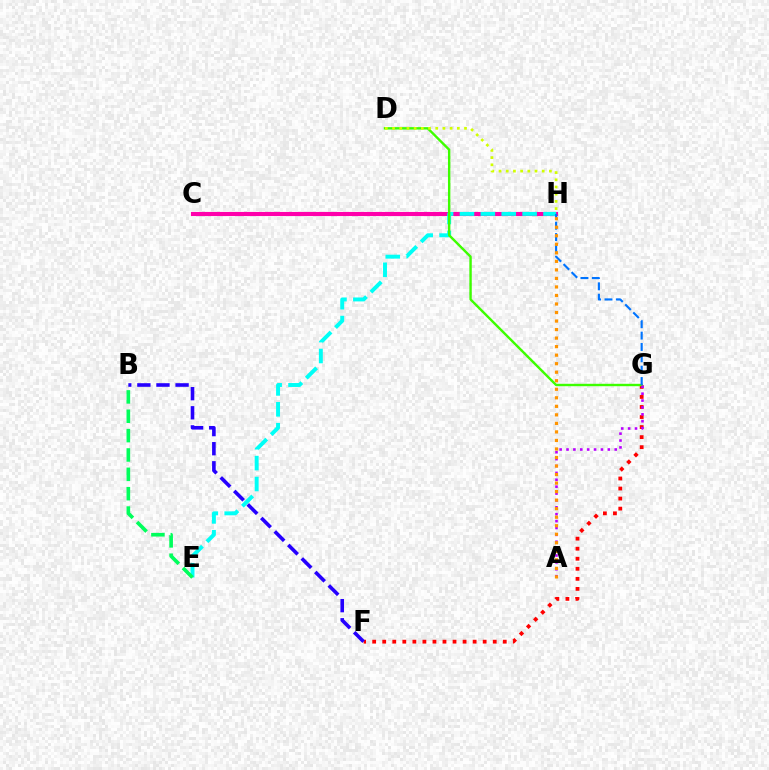{('C', 'H'): [{'color': '#ff00ac', 'line_style': 'solid', 'thickness': 2.96}], ('F', 'G'): [{'color': '#ff0000', 'line_style': 'dotted', 'thickness': 2.73}], ('E', 'H'): [{'color': '#00fff6', 'line_style': 'dashed', 'thickness': 2.84}], ('D', 'G'): [{'color': '#3dff00', 'line_style': 'solid', 'thickness': 1.73}], ('B', 'F'): [{'color': '#2500ff', 'line_style': 'dashed', 'thickness': 2.59}], ('D', 'H'): [{'color': '#d1ff00', 'line_style': 'dotted', 'thickness': 1.96}], ('G', 'H'): [{'color': '#0074ff', 'line_style': 'dashed', 'thickness': 1.54}], ('B', 'E'): [{'color': '#00ff5c', 'line_style': 'dashed', 'thickness': 2.63}], ('A', 'G'): [{'color': '#b900ff', 'line_style': 'dotted', 'thickness': 1.87}], ('A', 'H'): [{'color': '#ff9400', 'line_style': 'dotted', 'thickness': 2.32}]}